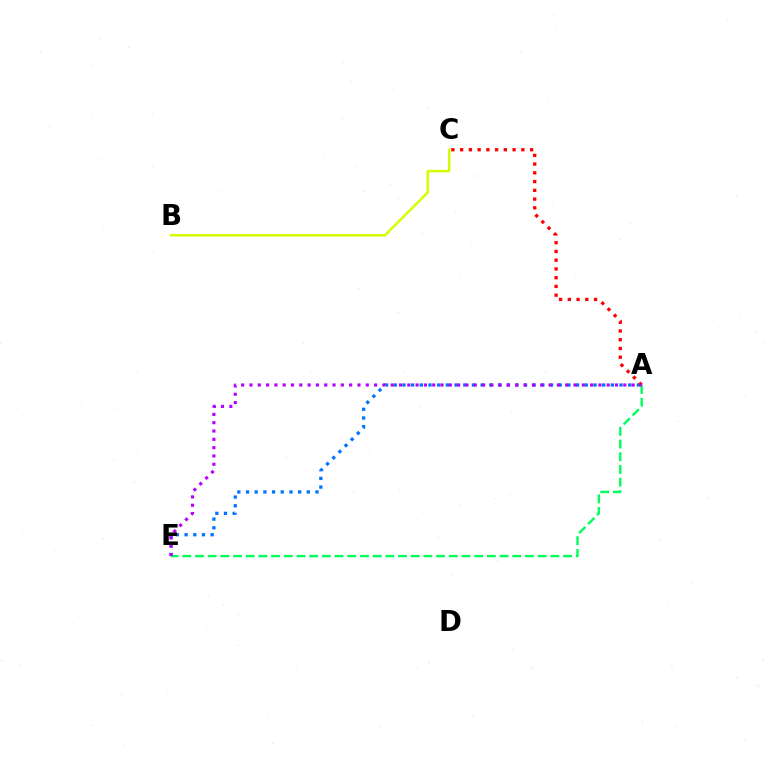{('A', 'E'): [{'color': '#0074ff', 'line_style': 'dotted', 'thickness': 2.36}, {'color': '#00ff5c', 'line_style': 'dashed', 'thickness': 1.72}, {'color': '#b900ff', 'line_style': 'dotted', 'thickness': 2.26}], ('A', 'C'): [{'color': '#ff0000', 'line_style': 'dotted', 'thickness': 2.38}], ('B', 'C'): [{'color': '#d1ff00', 'line_style': 'solid', 'thickness': 1.79}]}